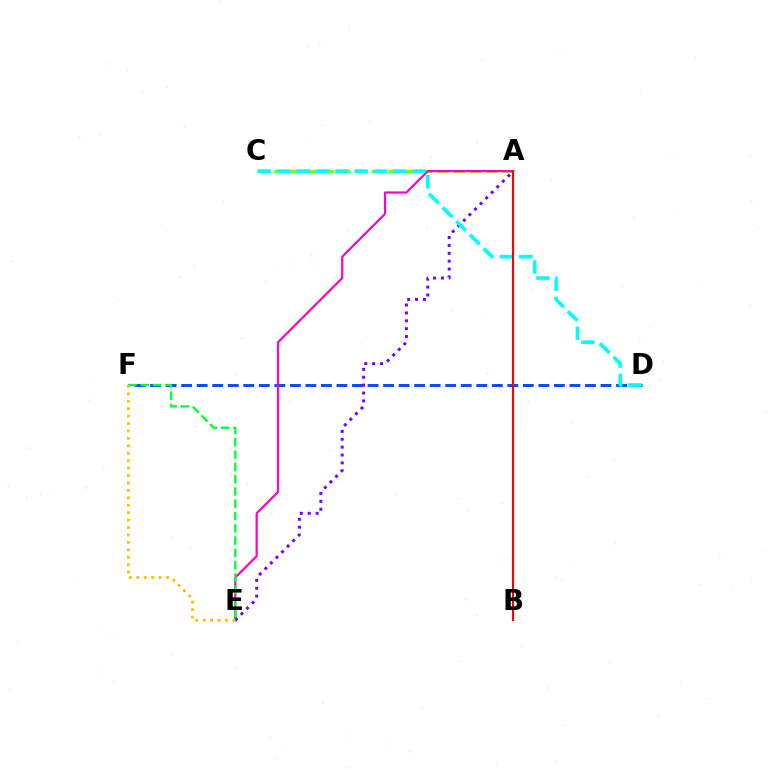{('D', 'F'): [{'color': '#004bff', 'line_style': 'dashed', 'thickness': 2.11}], ('A', 'C'): [{'color': '#84ff00', 'line_style': 'dashed', 'thickness': 2.22}], ('A', 'E'): [{'color': '#ff00cf', 'line_style': 'solid', 'thickness': 1.59}, {'color': '#7200ff', 'line_style': 'dotted', 'thickness': 2.14}], ('E', 'F'): [{'color': '#00ff39', 'line_style': 'dashed', 'thickness': 1.67}, {'color': '#ffbd00', 'line_style': 'dotted', 'thickness': 2.02}], ('C', 'D'): [{'color': '#00fff6', 'line_style': 'dashed', 'thickness': 2.62}], ('A', 'B'): [{'color': '#ff0000', 'line_style': 'solid', 'thickness': 1.52}]}